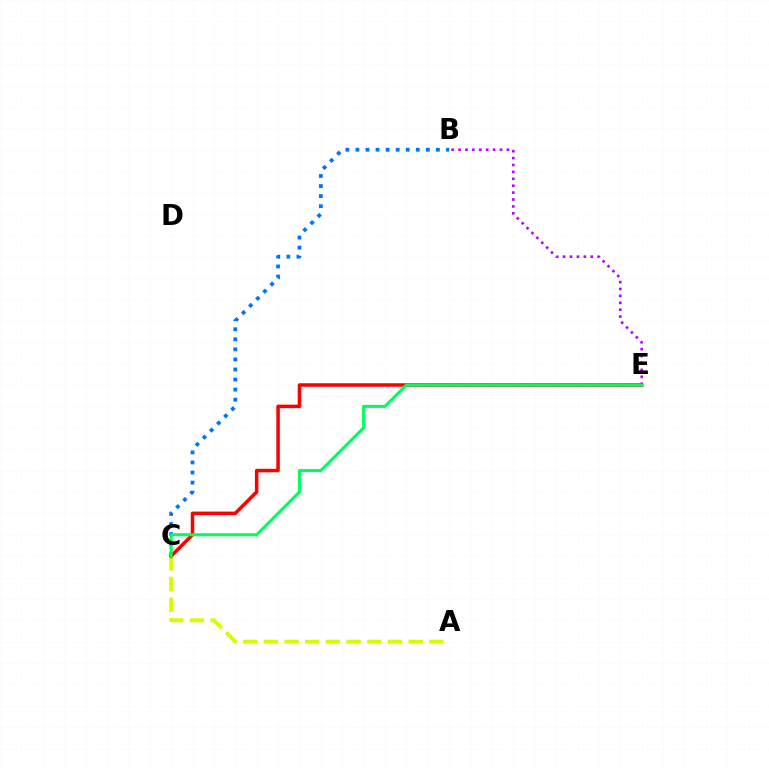{('B', 'C'): [{'color': '#0074ff', 'line_style': 'dotted', 'thickness': 2.73}], ('B', 'E'): [{'color': '#b900ff', 'line_style': 'dotted', 'thickness': 1.88}], ('A', 'C'): [{'color': '#d1ff00', 'line_style': 'dashed', 'thickness': 2.81}], ('C', 'E'): [{'color': '#ff0000', 'line_style': 'solid', 'thickness': 2.54}, {'color': '#00ff5c', 'line_style': 'solid', 'thickness': 2.2}]}